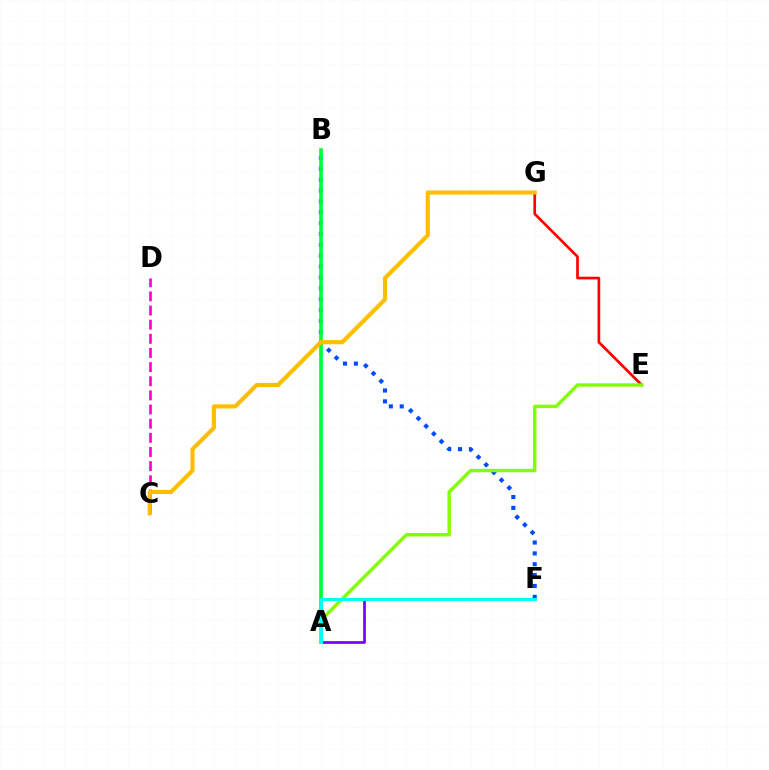{('A', 'F'): [{'color': '#7200ff', 'line_style': 'solid', 'thickness': 1.94}, {'color': '#00fff6', 'line_style': 'solid', 'thickness': 2.23}], ('B', 'F'): [{'color': '#004bff', 'line_style': 'dotted', 'thickness': 2.95}], ('A', 'B'): [{'color': '#00ff39', 'line_style': 'solid', 'thickness': 2.66}], ('E', 'G'): [{'color': '#ff0000', 'line_style': 'solid', 'thickness': 1.93}], ('A', 'E'): [{'color': '#84ff00', 'line_style': 'solid', 'thickness': 2.47}], ('C', 'D'): [{'color': '#ff00cf', 'line_style': 'dashed', 'thickness': 1.92}], ('C', 'G'): [{'color': '#ffbd00', 'line_style': 'solid', 'thickness': 2.99}]}